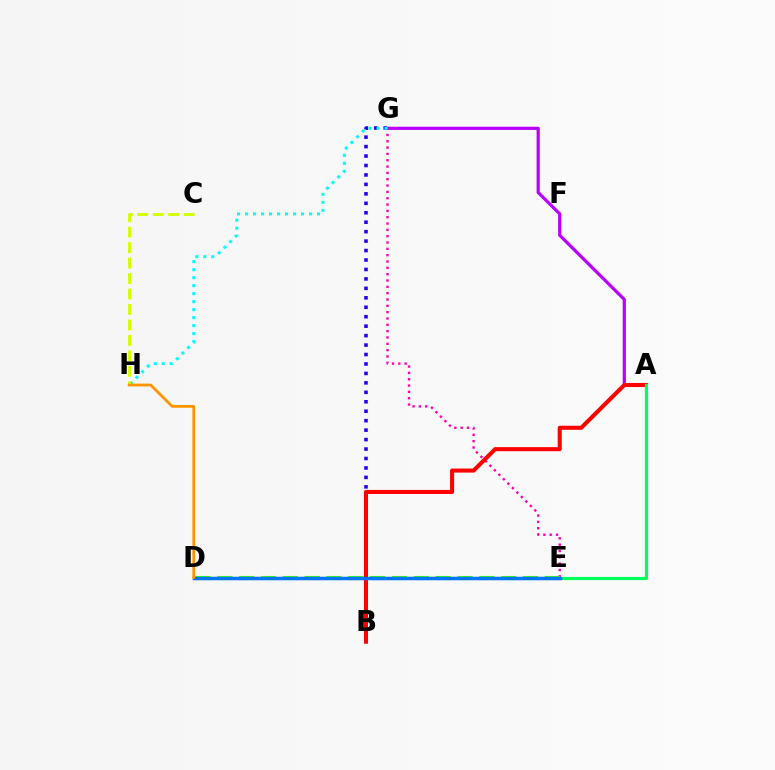{('A', 'G'): [{'color': '#b900ff', 'line_style': 'solid', 'thickness': 2.31}], ('E', 'G'): [{'color': '#ff00ac', 'line_style': 'dotted', 'thickness': 1.72}], ('B', 'G'): [{'color': '#2500ff', 'line_style': 'dotted', 'thickness': 2.57}], ('G', 'H'): [{'color': '#00fff6', 'line_style': 'dotted', 'thickness': 2.17}], ('A', 'B'): [{'color': '#ff0000', 'line_style': 'solid', 'thickness': 2.93}], ('A', 'E'): [{'color': '#00ff5c', 'line_style': 'solid', 'thickness': 2.32}], ('D', 'E'): [{'color': '#3dff00', 'line_style': 'dashed', 'thickness': 2.97}, {'color': '#0074ff', 'line_style': 'solid', 'thickness': 2.52}], ('C', 'H'): [{'color': '#d1ff00', 'line_style': 'dashed', 'thickness': 2.1}], ('D', 'H'): [{'color': '#ff9400', 'line_style': 'solid', 'thickness': 1.99}]}